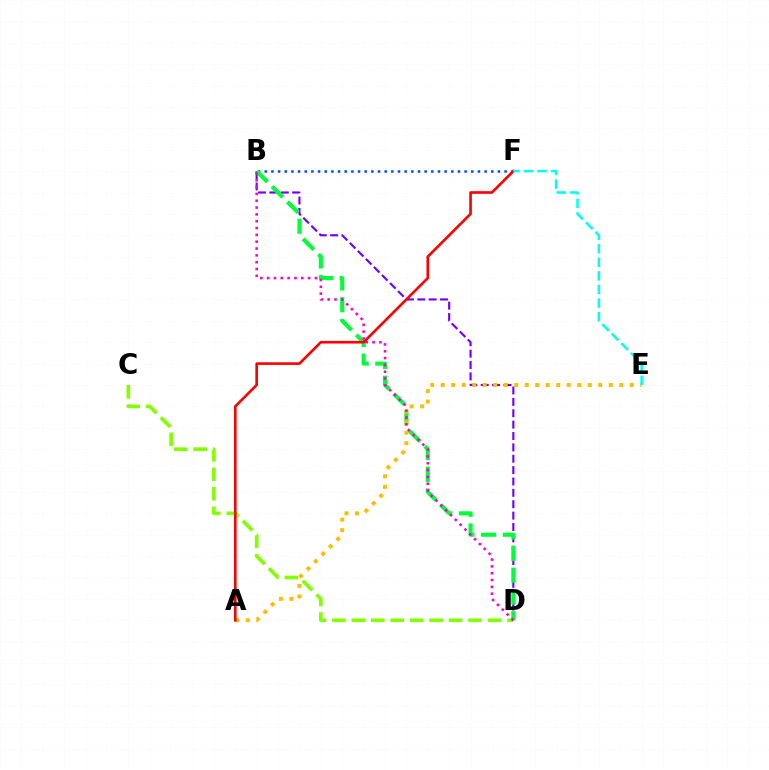{('B', 'F'): [{'color': '#004bff', 'line_style': 'dotted', 'thickness': 1.81}], ('B', 'D'): [{'color': '#7200ff', 'line_style': 'dashed', 'thickness': 1.55}, {'color': '#00ff39', 'line_style': 'dashed', 'thickness': 2.95}, {'color': '#ff00cf', 'line_style': 'dotted', 'thickness': 1.86}], ('C', 'D'): [{'color': '#84ff00', 'line_style': 'dashed', 'thickness': 2.64}], ('A', 'E'): [{'color': '#ffbd00', 'line_style': 'dotted', 'thickness': 2.85}], ('A', 'F'): [{'color': '#ff0000', 'line_style': 'solid', 'thickness': 1.9}], ('E', 'F'): [{'color': '#00fff6', 'line_style': 'dashed', 'thickness': 1.84}]}